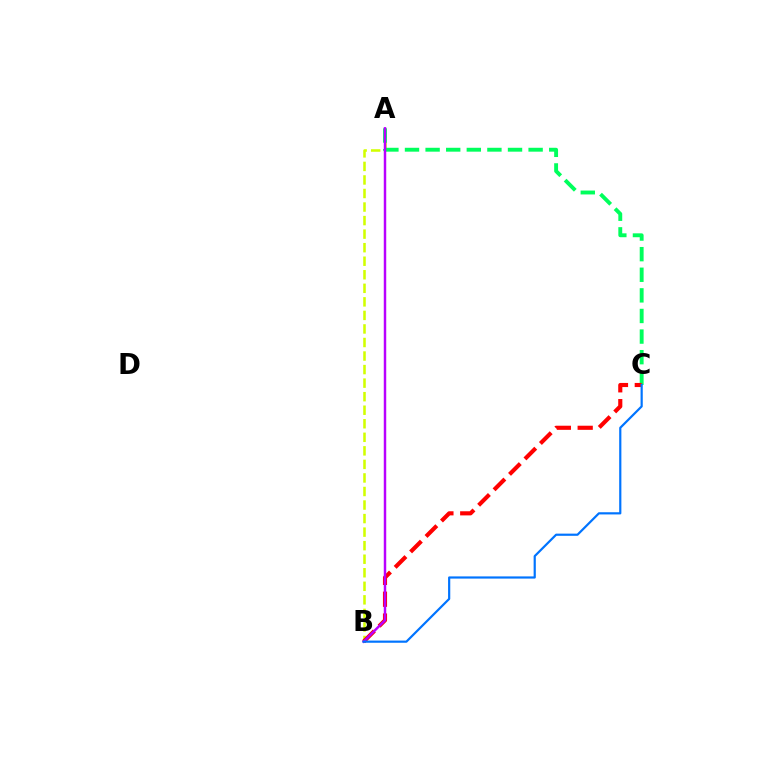{('A', 'B'): [{'color': '#d1ff00', 'line_style': 'dashed', 'thickness': 1.84}, {'color': '#b900ff', 'line_style': 'solid', 'thickness': 1.77}], ('A', 'C'): [{'color': '#00ff5c', 'line_style': 'dashed', 'thickness': 2.8}], ('B', 'C'): [{'color': '#ff0000', 'line_style': 'dashed', 'thickness': 2.97}, {'color': '#0074ff', 'line_style': 'solid', 'thickness': 1.58}]}